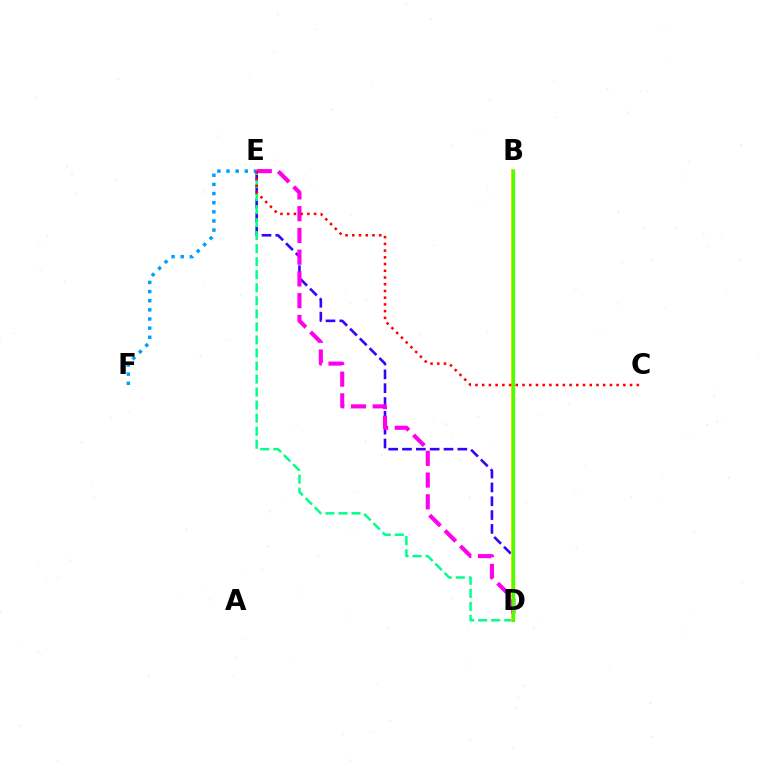{('E', 'F'): [{'color': '#009eff', 'line_style': 'dotted', 'thickness': 2.48}], ('D', 'E'): [{'color': '#3700ff', 'line_style': 'dashed', 'thickness': 1.88}, {'color': '#00ff86', 'line_style': 'dashed', 'thickness': 1.77}, {'color': '#ff00ed', 'line_style': 'dashed', 'thickness': 2.95}], ('B', 'D'): [{'color': '#ffd500', 'line_style': 'solid', 'thickness': 2.87}, {'color': '#4fff00', 'line_style': 'solid', 'thickness': 2.35}], ('C', 'E'): [{'color': '#ff0000', 'line_style': 'dotted', 'thickness': 1.83}]}